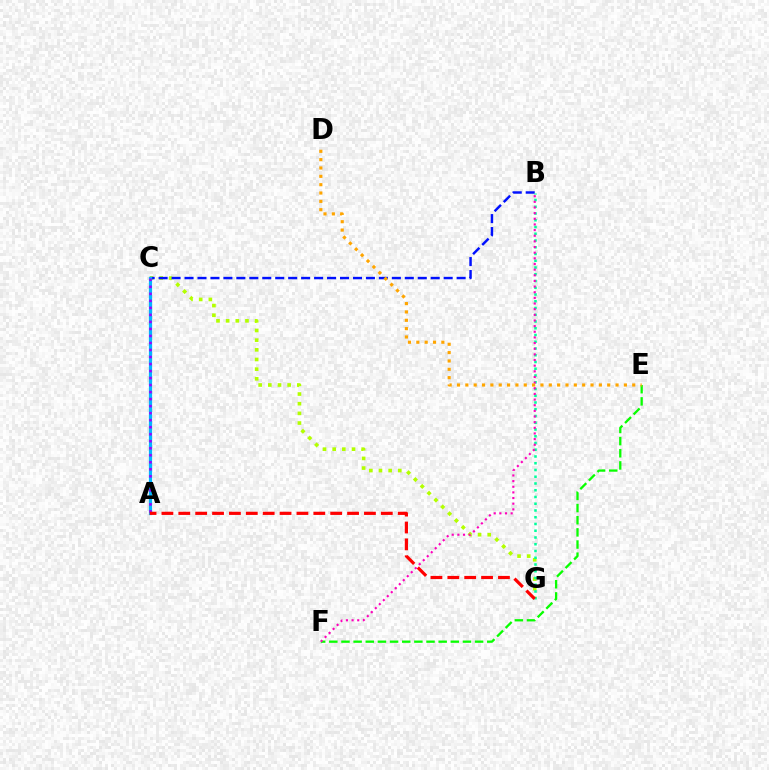{('E', 'F'): [{'color': '#08ff00', 'line_style': 'dashed', 'thickness': 1.65}], ('C', 'G'): [{'color': '#b3ff00', 'line_style': 'dotted', 'thickness': 2.63}], ('B', 'C'): [{'color': '#0010ff', 'line_style': 'dashed', 'thickness': 1.76}], ('B', 'G'): [{'color': '#00ff9d', 'line_style': 'dotted', 'thickness': 1.83}], ('B', 'F'): [{'color': '#ff00bd', 'line_style': 'dotted', 'thickness': 1.53}], ('A', 'C'): [{'color': '#00b5ff', 'line_style': 'solid', 'thickness': 2.32}, {'color': '#9b00ff', 'line_style': 'dotted', 'thickness': 1.91}], ('D', 'E'): [{'color': '#ffa500', 'line_style': 'dotted', 'thickness': 2.27}], ('A', 'G'): [{'color': '#ff0000', 'line_style': 'dashed', 'thickness': 2.29}]}